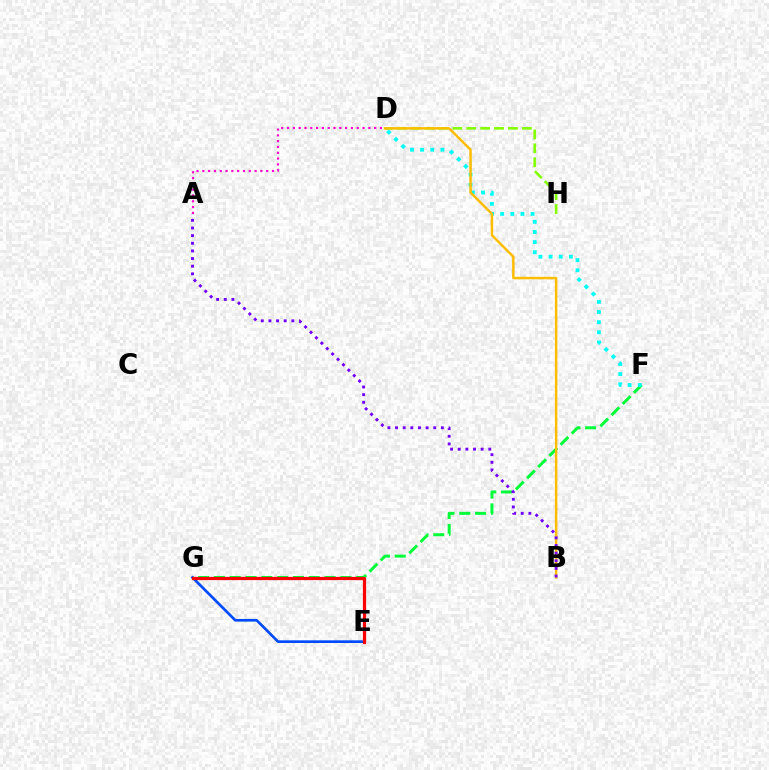{('F', 'G'): [{'color': '#00ff39', 'line_style': 'dashed', 'thickness': 2.15}], ('E', 'G'): [{'color': '#004bff', 'line_style': 'solid', 'thickness': 1.94}, {'color': '#ff0000', 'line_style': 'solid', 'thickness': 2.31}], ('D', 'H'): [{'color': '#84ff00', 'line_style': 'dashed', 'thickness': 1.89}], ('A', 'D'): [{'color': '#ff00cf', 'line_style': 'dotted', 'thickness': 1.58}], ('D', 'F'): [{'color': '#00fff6', 'line_style': 'dotted', 'thickness': 2.75}], ('B', 'D'): [{'color': '#ffbd00', 'line_style': 'solid', 'thickness': 1.77}], ('A', 'B'): [{'color': '#7200ff', 'line_style': 'dotted', 'thickness': 2.08}]}